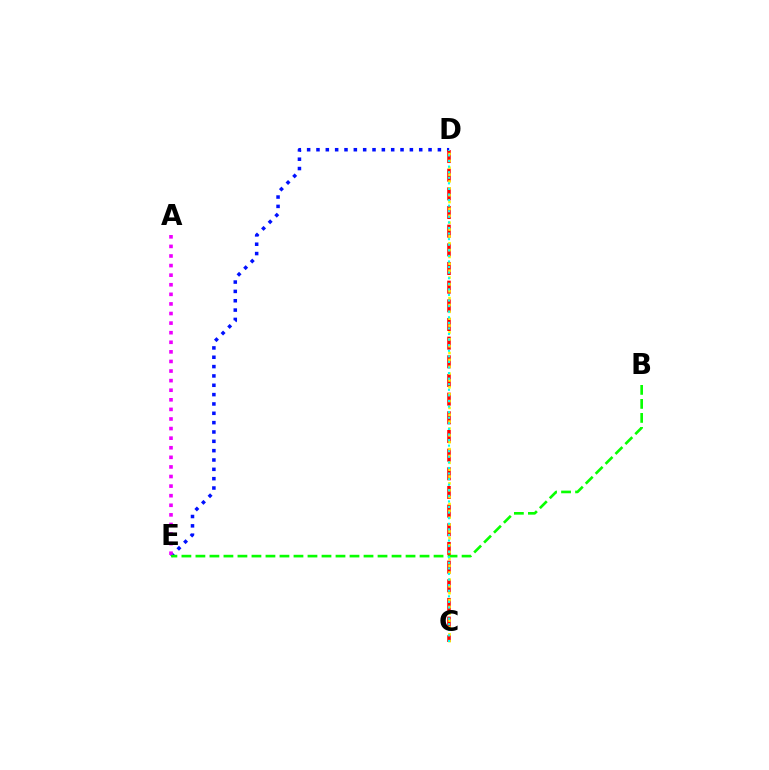{('D', 'E'): [{'color': '#0010ff', 'line_style': 'dotted', 'thickness': 2.54}], ('C', 'D'): [{'color': '#ff0000', 'line_style': 'dashed', 'thickness': 2.54}, {'color': '#fcf500', 'line_style': 'dotted', 'thickness': 1.86}, {'color': '#00fff6', 'line_style': 'dotted', 'thickness': 1.52}], ('A', 'E'): [{'color': '#ee00ff', 'line_style': 'dotted', 'thickness': 2.61}], ('B', 'E'): [{'color': '#08ff00', 'line_style': 'dashed', 'thickness': 1.9}]}